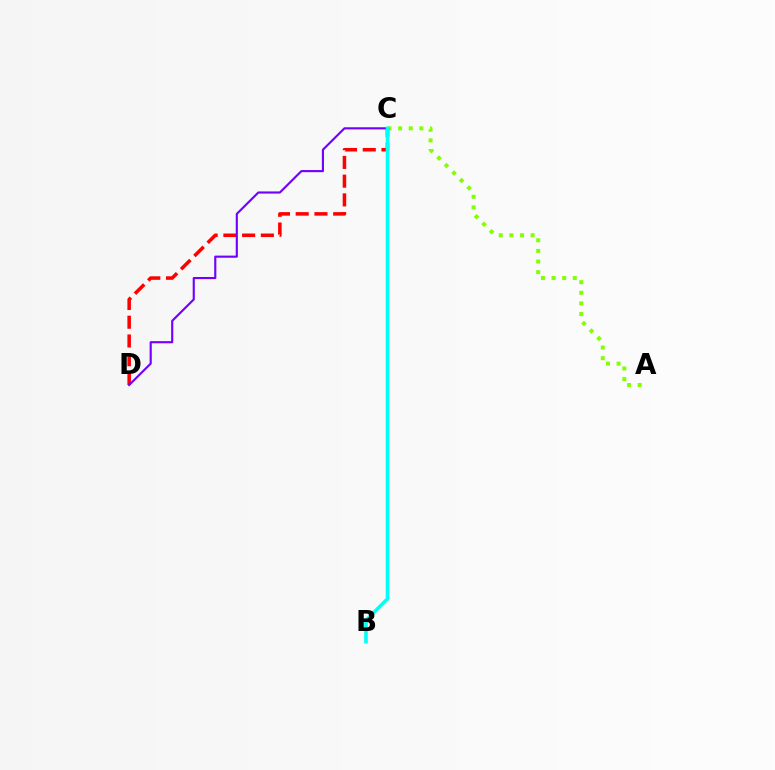{('A', 'C'): [{'color': '#84ff00', 'line_style': 'dotted', 'thickness': 2.88}], ('C', 'D'): [{'color': '#ff0000', 'line_style': 'dashed', 'thickness': 2.55}, {'color': '#7200ff', 'line_style': 'solid', 'thickness': 1.53}], ('B', 'C'): [{'color': '#00fff6', 'line_style': 'solid', 'thickness': 2.57}]}